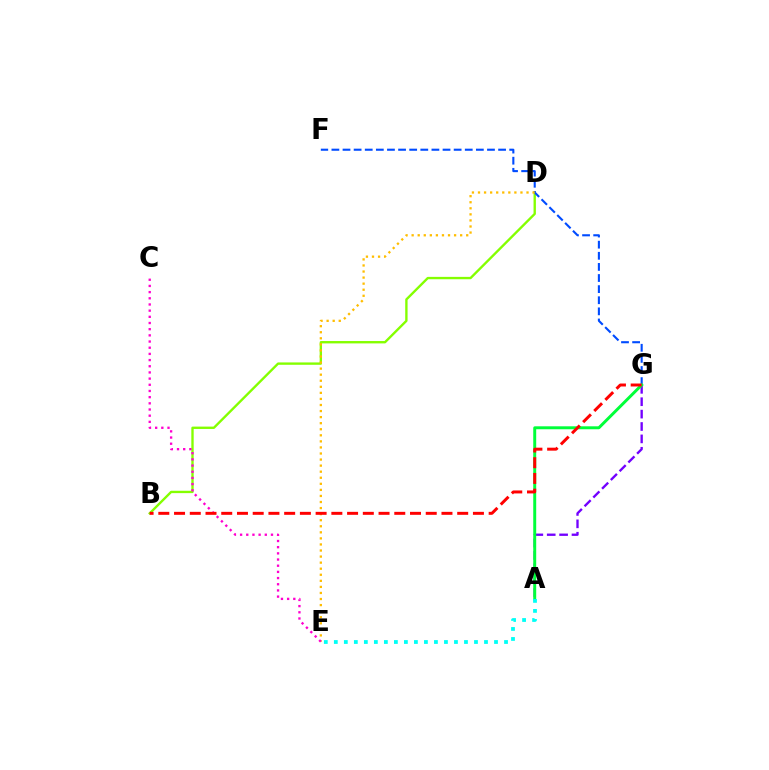{('B', 'D'): [{'color': '#84ff00', 'line_style': 'solid', 'thickness': 1.7}], ('F', 'G'): [{'color': '#004bff', 'line_style': 'dashed', 'thickness': 1.51}], ('D', 'E'): [{'color': '#ffbd00', 'line_style': 'dotted', 'thickness': 1.65}], ('A', 'G'): [{'color': '#7200ff', 'line_style': 'dashed', 'thickness': 1.68}, {'color': '#00ff39', 'line_style': 'solid', 'thickness': 2.13}], ('C', 'E'): [{'color': '#ff00cf', 'line_style': 'dotted', 'thickness': 1.68}], ('B', 'G'): [{'color': '#ff0000', 'line_style': 'dashed', 'thickness': 2.14}], ('A', 'E'): [{'color': '#00fff6', 'line_style': 'dotted', 'thickness': 2.72}]}